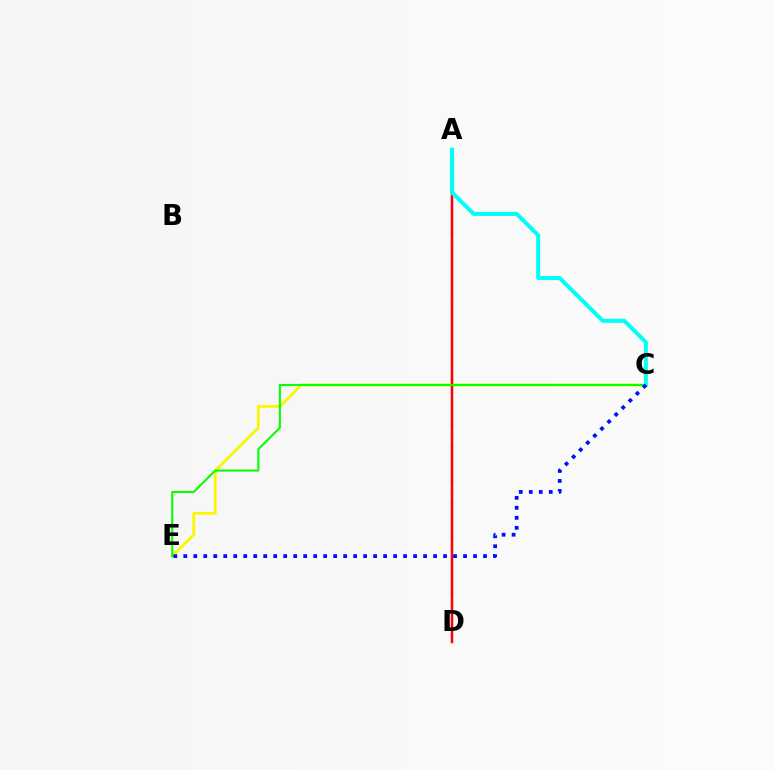{('A', 'D'): [{'color': '#ee00ff', 'line_style': 'dashed', 'thickness': 1.53}, {'color': '#ff0000', 'line_style': 'solid', 'thickness': 1.77}], ('C', 'E'): [{'color': '#fcf500', 'line_style': 'solid', 'thickness': 1.99}, {'color': '#08ff00', 'line_style': 'solid', 'thickness': 1.51}, {'color': '#0010ff', 'line_style': 'dotted', 'thickness': 2.71}], ('A', 'C'): [{'color': '#00fff6', 'line_style': 'solid', 'thickness': 2.92}]}